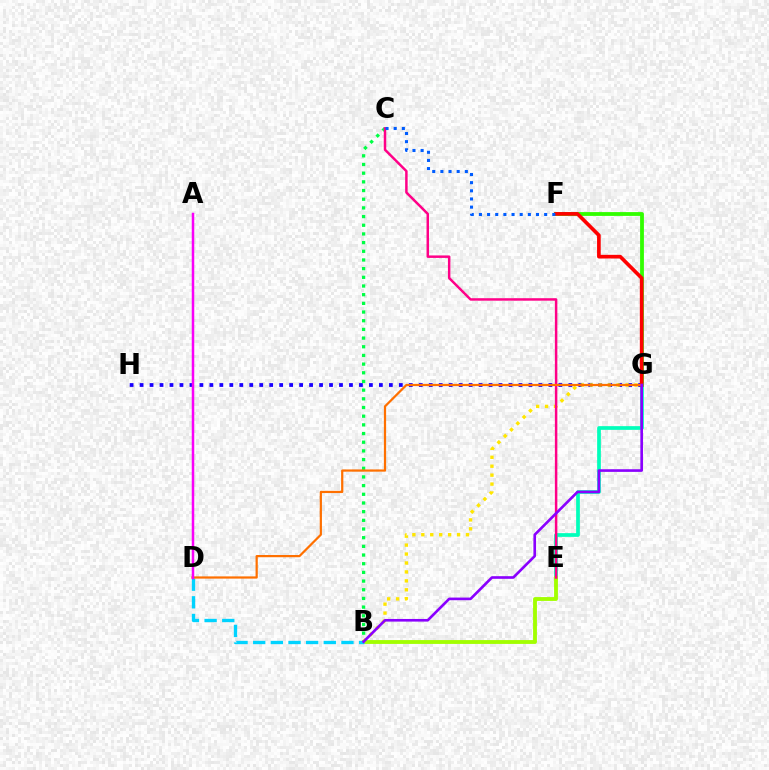{('G', 'H'): [{'color': '#1900ff', 'line_style': 'dotted', 'thickness': 2.71}], ('F', 'G'): [{'color': '#31ff00', 'line_style': 'solid', 'thickness': 2.74}, {'color': '#ff0000', 'line_style': 'solid', 'thickness': 2.64}], ('B', 'C'): [{'color': '#00ff45', 'line_style': 'dotted', 'thickness': 2.36}], ('B', 'G'): [{'color': '#ffe600', 'line_style': 'dotted', 'thickness': 2.43}, {'color': '#8a00ff', 'line_style': 'solid', 'thickness': 1.9}], ('E', 'G'): [{'color': '#00ffbb', 'line_style': 'solid', 'thickness': 2.67}], ('B', 'E'): [{'color': '#a2ff00', 'line_style': 'solid', 'thickness': 2.76}], ('C', 'E'): [{'color': '#ff0088', 'line_style': 'solid', 'thickness': 1.79}], ('B', 'D'): [{'color': '#00d3ff', 'line_style': 'dashed', 'thickness': 2.4}], ('D', 'G'): [{'color': '#ff7000', 'line_style': 'solid', 'thickness': 1.6}], ('A', 'D'): [{'color': '#fa00f9', 'line_style': 'solid', 'thickness': 1.8}], ('C', 'F'): [{'color': '#005dff', 'line_style': 'dotted', 'thickness': 2.22}]}